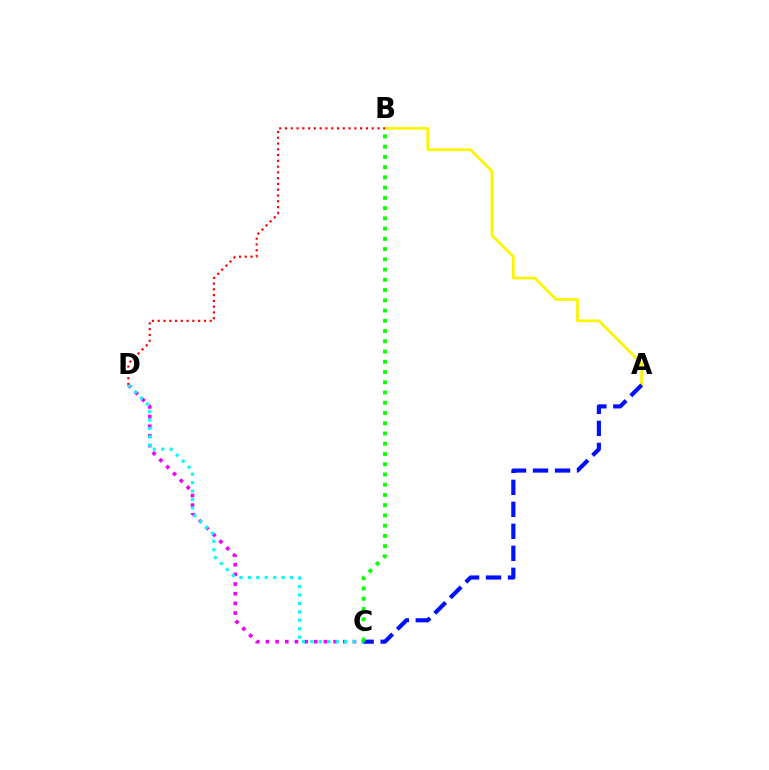{('C', 'D'): [{'color': '#ee00ff', 'line_style': 'dotted', 'thickness': 2.62}, {'color': '#00fff6', 'line_style': 'dotted', 'thickness': 2.29}], ('A', 'B'): [{'color': '#fcf500', 'line_style': 'solid', 'thickness': 1.97}], ('B', 'D'): [{'color': '#ff0000', 'line_style': 'dotted', 'thickness': 1.57}], ('A', 'C'): [{'color': '#0010ff', 'line_style': 'dashed', 'thickness': 2.99}], ('B', 'C'): [{'color': '#08ff00', 'line_style': 'dotted', 'thickness': 2.78}]}